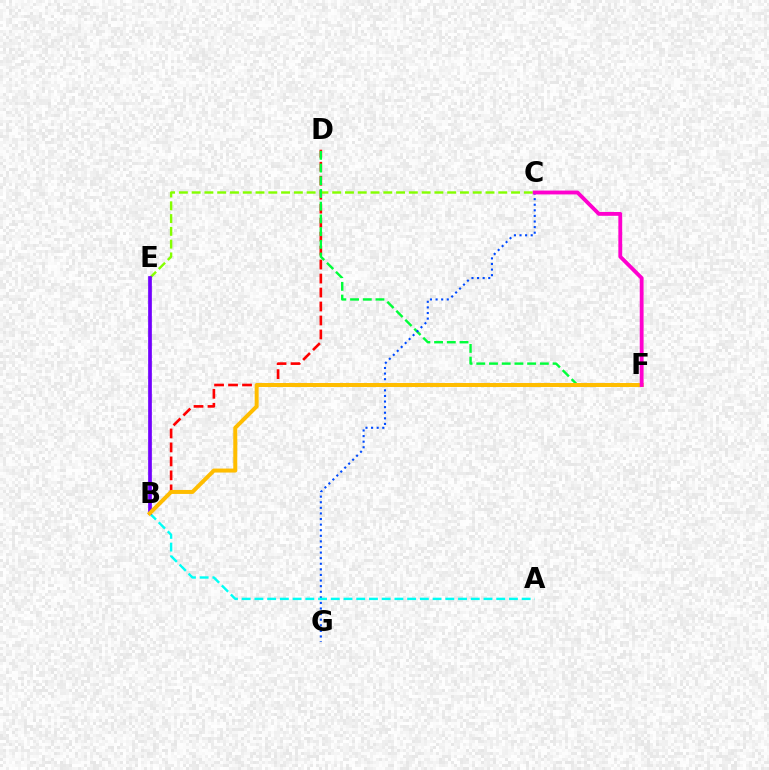{('B', 'D'): [{'color': '#ff0000', 'line_style': 'dashed', 'thickness': 1.9}], ('C', 'E'): [{'color': '#84ff00', 'line_style': 'dashed', 'thickness': 1.74}], ('D', 'F'): [{'color': '#00ff39', 'line_style': 'dashed', 'thickness': 1.73}], ('C', 'G'): [{'color': '#004bff', 'line_style': 'dotted', 'thickness': 1.52}], ('A', 'B'): [{'color': '#00fff6', 'line_style': 'dashed', 'thickness': 1.73}], ('B', 'E'): [{'color': '#7200ff', 'line_style': 'solid', 'thickness': 2.66}], ('B', 'F'): [{'color': '#ffbd00', 'line_style': 'solid', 'thickness': 2.87}], ('C', 'F'): [{'color': '#ff00cf', 'line_style': 'solid', 'thickness': 2.77}]}